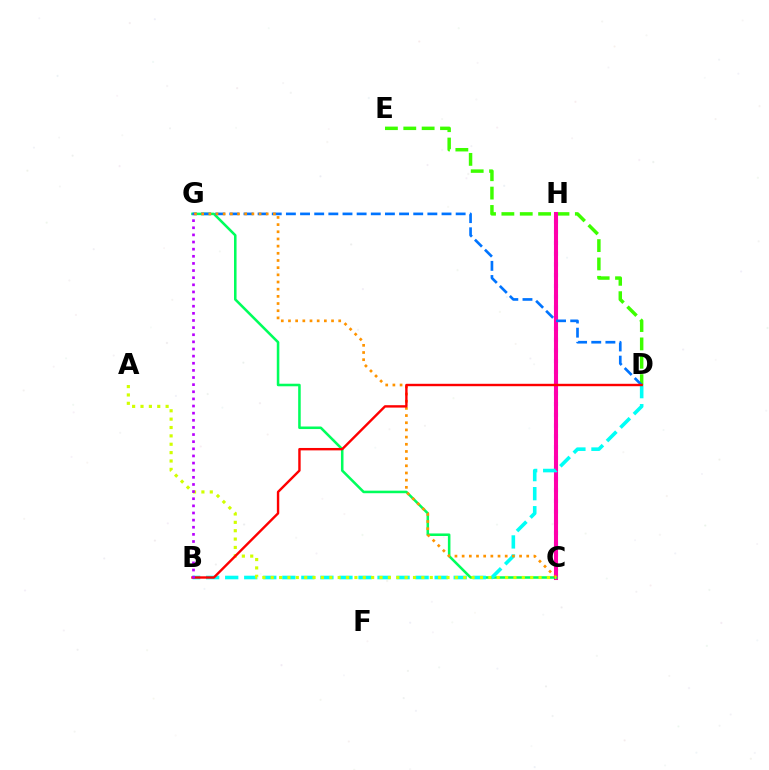{('C', 'H'): [{'color': '#2500ff', 'line_style': 'dotted', 'thickness': 2.92}, {'color': '#ff00ac', 'line_style': 'solid', 'thickness': 2.92}], ('D', 'E'): [{'color': '#3dff00', 'line_style': 'dashed', 'thickness': 2.49}], ('C', 'G'): [{'color': '#00ff5c', 'line_style': 'solid', 'thickness': 1.84}, {'color': '#ff9400', 'line_style': 'dotted', 'thickness': 1.95}], ('D', 'G'): [{'color': '#0074ff', 'line_style': 'dashed', 'thickness': 1.92}], ('B', 'D'): [{'color': '#00fff6', 'line_style': 'dashed', 'thickness': 2.59}, {'color': '#ff0000', 'line_style': 'solid', 'thickness': 1.73}], ('A', 'C'): [{'color': '#d1ff00', 'line_style': 'dotted', 'thickness': 2.27}], ('B', 'G'): [{'color': '#b900ff', 'line_style': 'dotted', 'thickness': 1.94}]}